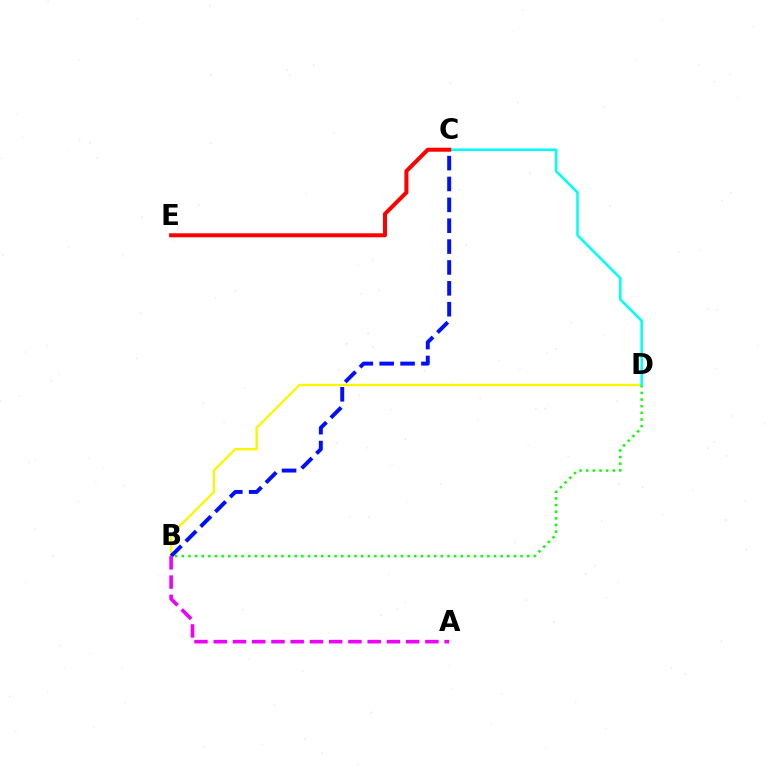{('B', 'D'): [{'color': '#fcf500', 'line_style': 'solid', 'thickness': 1.68}, {'color': '#08ff00', 'line_style': 'dotted', 'thickness': 1.8}], ('C', 'D'): [{'color': '#00fff6', 'line_style': 'solid', 'thickness': 1.83}], ('C', 'E'): [{'color': '#ff0000', 'line_style': 'solid', 'thickness': 2.88}], ('B', 'C'): [{'color': '#0010ff', 'line_style': 'dashed', 'thickness': 2.84}], ('A', 'B'): [{'color': '#ee00ff', 'line_style': 'dashed', 'thickness': 2.61}]}